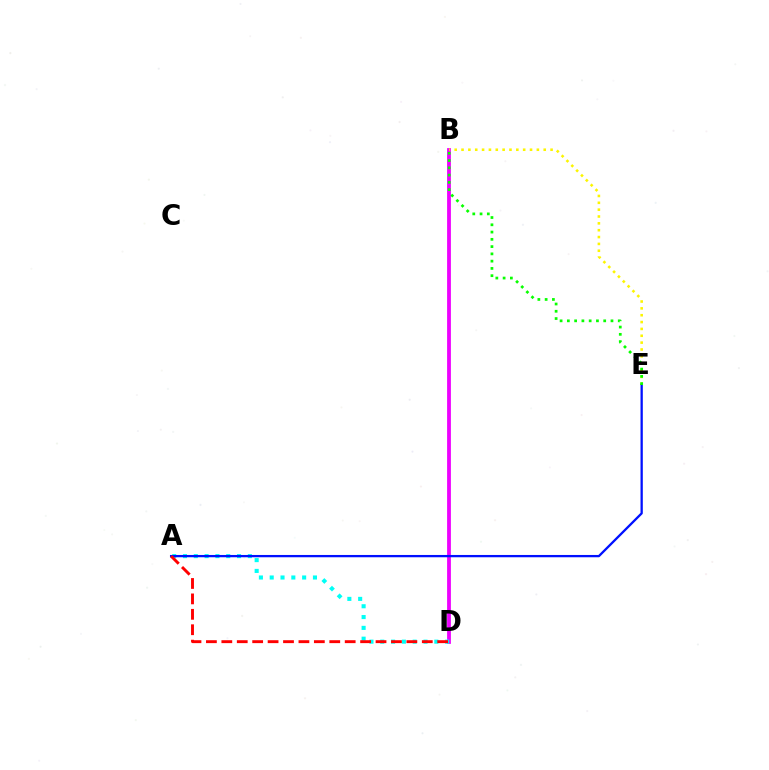{('B', 'D'): [{'color': '#ee00ff', 'line_style': 'solid', 'thickness': 2.73}], ('B', 'E'): [{'color': '#fcf500', 'line_style': 'dotted', 'thickness': 1.86}, {'color': '#08ff00', 'line_style': 'dotted', 'thickness': 1.98}], ('A', 'D'): [{'color': '#00fff6', 'line_style': 'dotted', 'thickness': 2.94}, {'color': '#ff0000', 'line_style': 'dashed', 'thickness': 2.09}], ('A', 'E'): [{'color': '#0010ff', 'line_style': 'solid', 'thickness': 1.65}]}